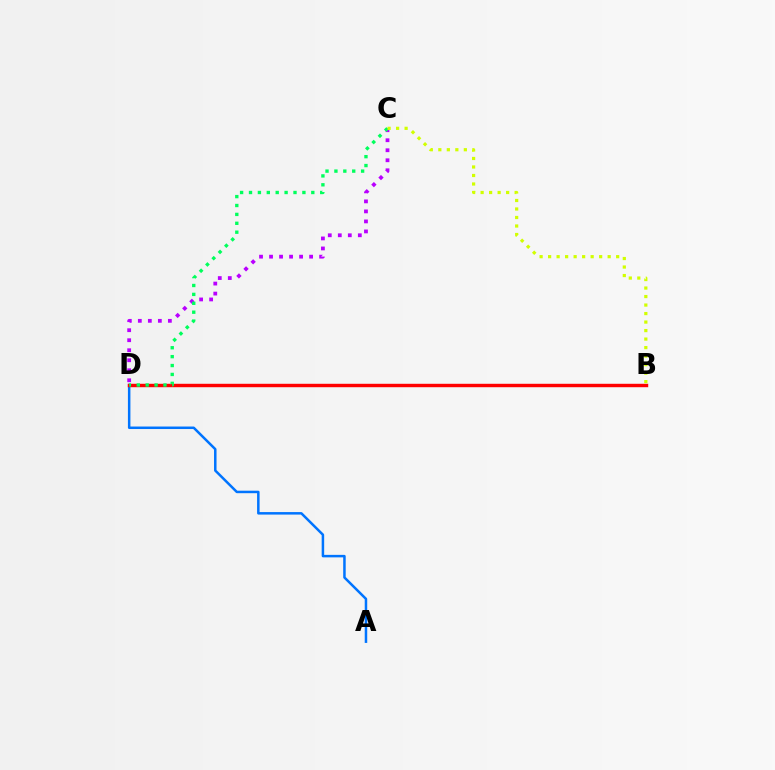{('C', 'D'): [{'color': '#b900ff', 'line_style': 'dotted', 'thickness': 2.72}, {'color': '#00ff5c', 'line_style': 'dotted', 'thickness': 2.42}], ('A', 'D'): [{'color': '#0074ff', 'line_style': 'solid', 'thickness': 1.8}], ('B', 'D'): [{'color': '#ff0000', 'line_style': 'solid', 'thickness': 2.47}], ('B', 'C'): [{'color': '#d1ff00', 'line_style': 'dotted', 'thickness': 2.31}]}